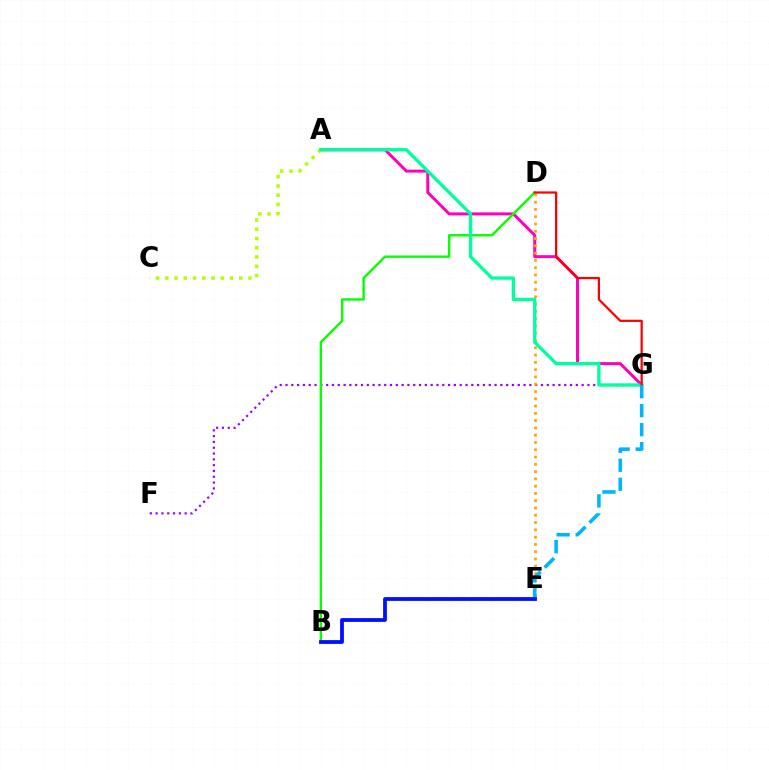{('F', 'G'): [{'color': '#9b00ff', 'line_style': 'dotted', 'thickness': 1.58}], ('A', 'G'): [{'color': '#ff00bd', 'line_style': 'solid', 'thickness': 2.15}, {'color': '#00ff9d', 'line_style': 'solid', 'thickness': 2.38}], ('A', 'C'): [{'color': '#b3ff00', 'line_style': 'dotted', 'thickness': 2.51}], ('B', 'D'): [{'color': '#08ff00', 'line_style': 'solid', 'thickness': 1.72}], ('D', 'E'): [{'color': '#ffa500', 'line_style': 'dotted', 'thickness': 1.98}], ('D', 'G'): [{'color': '#ff0000', 'line_style': 'solid', 'thickness': 1.6}], ('E', 'G'): [{'color': '#00b5ff', 'line_style': 'dashed', 'thickness': 2.58}], ('B', 'E'): [{'color': '#0010ff', 'line_style': 'solid', 'thickness': 2.74}]}